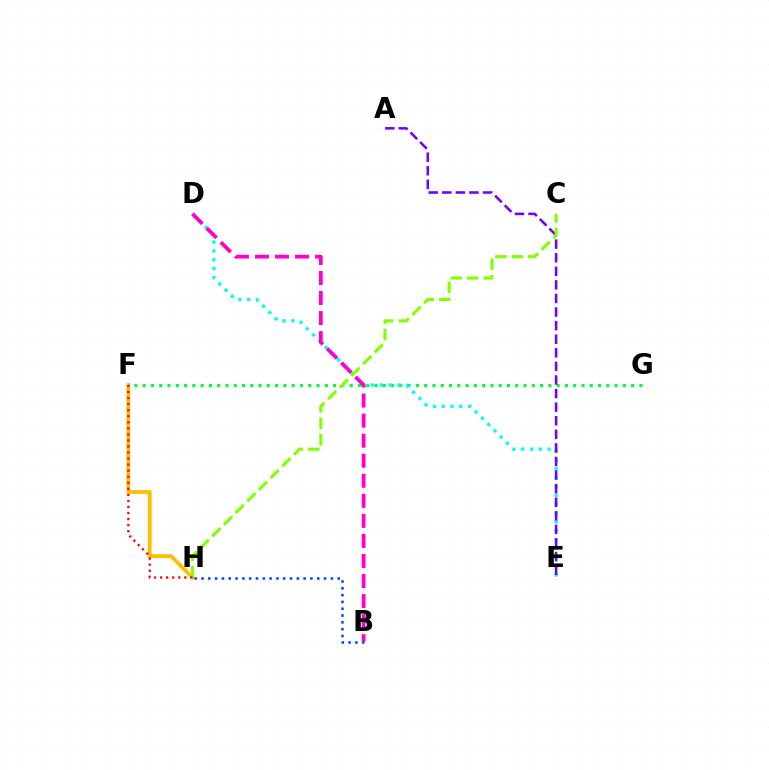{('F', 'H'): [{'color': '#ffbd00', 'line_style': 'solid', 'thickness': 2.7}, {'color': '#ff0000', 'line_style': 'dotted', 'thickness': 1.64}], ('F', 'G'): [{'color': '#00ff39', 'line_style': 'dotted', 'thickness': 2.25}], ('D', 'E'): [{'color': '#00fff6', 'line_style': 'dotted', 'thickness': 2.4}], ('A', 'E'): [{'color': '#7200ff', 'line_style': 'dashed', 'thickness': 1.85}], ('C', 'H'): [{'color': '#84ff00', 'line_style': 'dashed', 'thickness': 2.24}], ('B', 'D'): [{'color': '#ff00cf', 'line_style': 'dashed', 'thickness': 2.72}], ('B', 'H'): [{'color': '#004bff', 'line_style': 'dotted', 'thickness': 1.85}]}